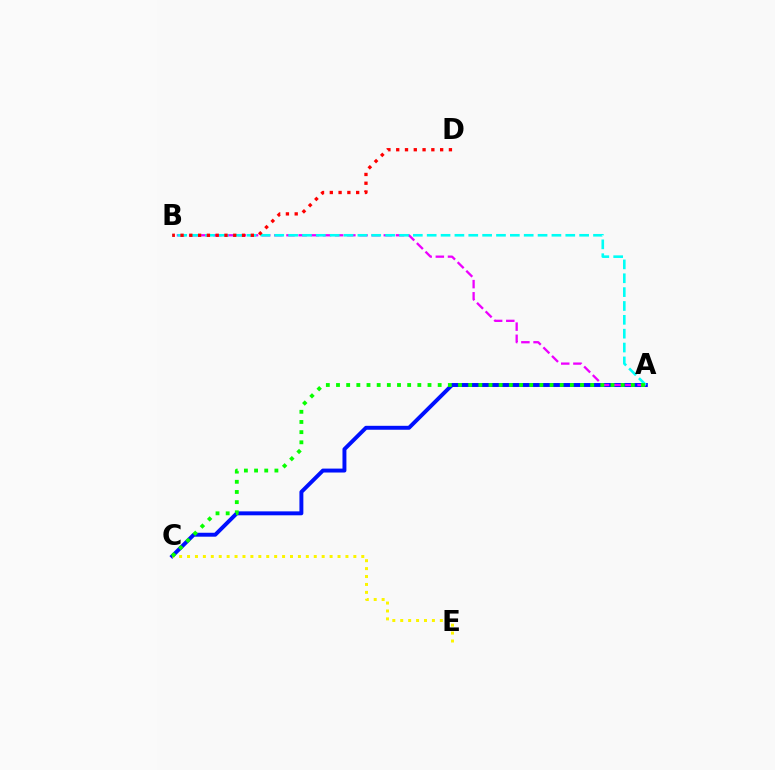{('A', 'C'): [{'color': '#0010ff', 'line_style': 'solid', 'thickness': 2.83}, {'color': '#08ff00', 'line_style': 'dotted', 'thickness': 2.76}], ('A', 'B'): [{'color': '#ee00ff', 'line_style': 'dashed', 'thickness': 1.65}, {'color': '#00fff6', 'line_style': 'dashed', 'thickness': 1.88}], ('C', 'E'): [{'color': '#fcf500', 'line_style': 'dotted', 'thickness': 2.15}], ('B', 'D'): [{'color': '#ff0000', 'line_style': 'dotted', 'thickness': 2.39}]}